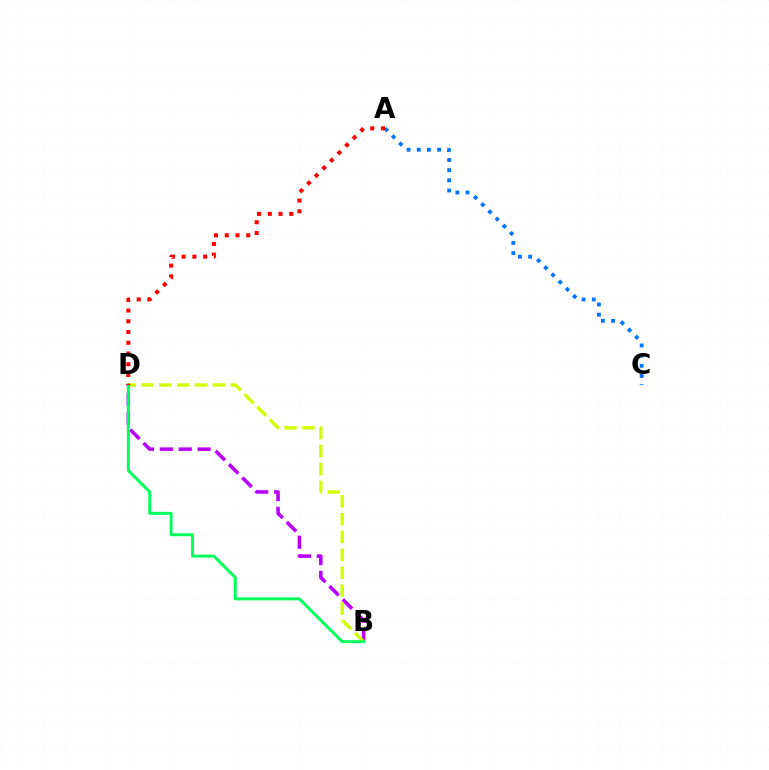{('B', 'D'): [{'color': '#b900ff', 'line_style': 'dashed', 'thickness': 2.56}, {'color': '#d1ff00', 'line_style': 'dashed', 'thickness': 2.43}, {'color': '#00ff5c', 'line_style': 'solid', 'thickness': 2.13}], ('A', 'C'): [{'color': '#0074ff', 'line_style': 'dotted', 'thickness': 2.76}], ('A', 'D'): [{'color': '#ff0000', 'line_style': 'dotted', 'thickness': 2.92}]}